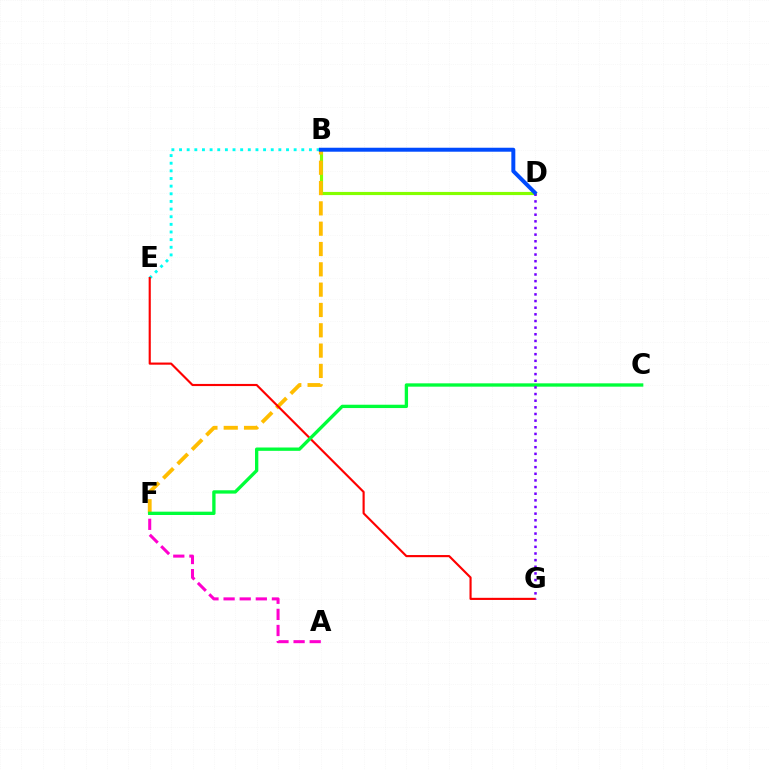{('B', 'D'): [{'color': '#84ff00', 'line_style': 'solid', 'thickness': 2.27}, {'color': '#004bff', 'line_style': 'solid', 'thickness': 2.86}], ('B', 'E'): [{'color': '#00fff6', 'line_style': 'dotted', 'thickness': 2.08}], ('A', 'F'): [{'color': '#ff00cf', 'line_style': 'dashed', 'thickness': 2.19}], ('B', 'F'): [{'color': '#ffbd00', 'line_style': 'dashed', 'thickness': 2.76}], ('E', 'G'): [{'color': '#ff0000', 'line_style': 'solid', 'thickness': 1.54}], ('C', 'F'): [{'color': '#00ff39', 'line_style': 'solid', 'thickness': 2.39}], ('D', 'G'): [{'color': '#7200ff', 'line_style': 'dotted', 'thickness': 1.8}]}